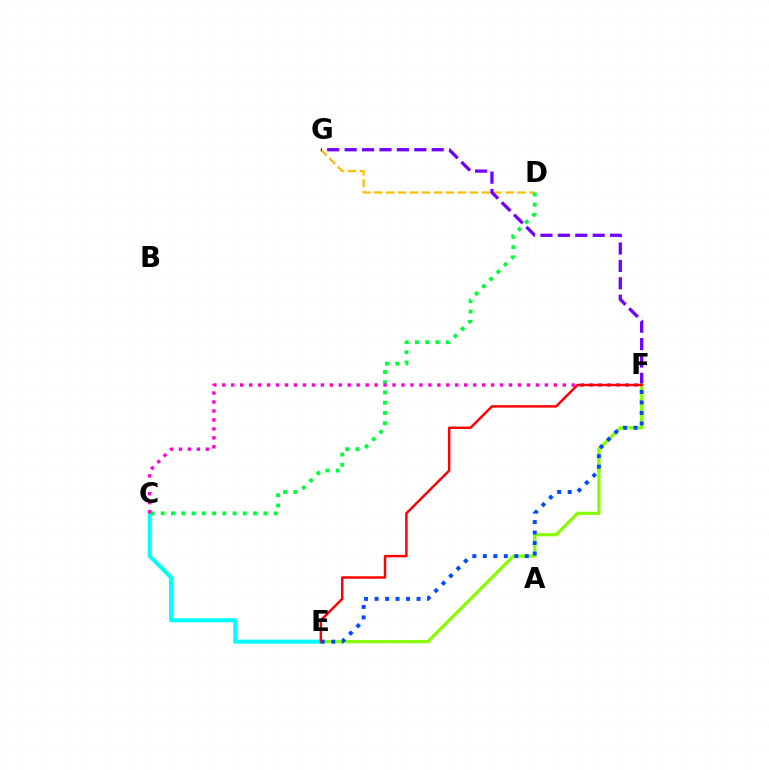{('C', 'E'): [{'color': '#00fff6', 'line_style': 'solid', 'thickness': 2.93}], ('D', 'G'): [{'color': '#ffbd00', 'line_style': 'dashed', 'thickness': 1.62}], ('C', 'D'): [{'color': '#00ff39', 'line_style': 'dotted', 'thickness': 2.79}], ('F', 'G'): [{'color': '#7200ff', 'line_style': 'dashed', 'thickness': 2.37}], ('E', 'F'): [{'color': '#84ff00', 'line_style': 'solid', 'thickness': 2.29}, {'color': '#004bff', 'line_style': 'dotted', 'thickness': 2.85}, {'color': '#ff0000', 'line_style': 'solid', 'thickness': 1.77}], ('C', 'F'): [{'color': '#ff00cf', 'line_style': 'dotted', 'thickness': 2.43}]}